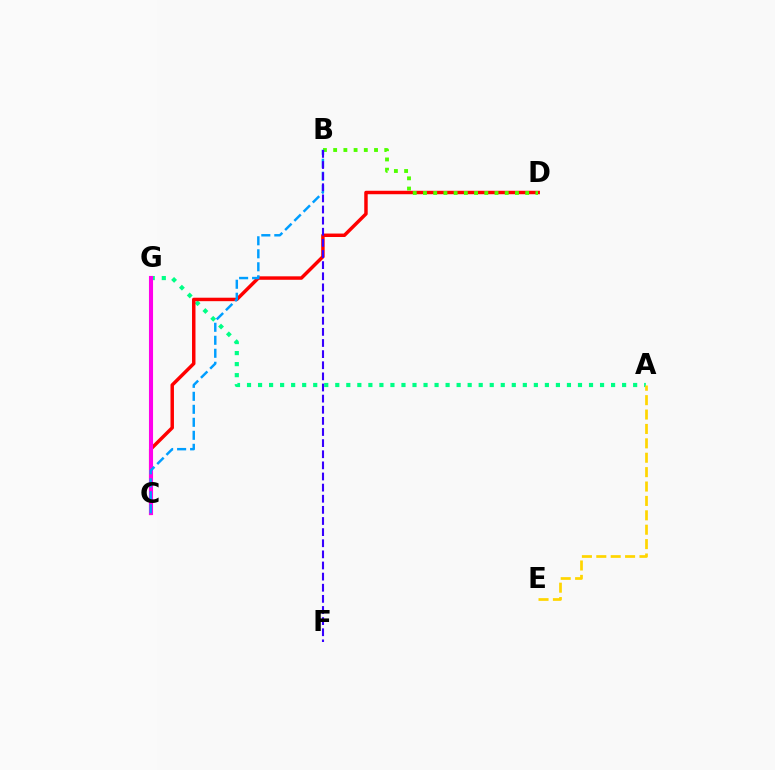{('A', 'G'): [{'color': '#00ff86', 'line_style': 'dotted', 'thickness': 3.0}], ('C', 'D'): [{'color': '#ff0000', 'line_style': 'solid', 'thickness': 2.49}], ('C', 'G'): [{'color': '#ff00ed', 'line_style': 'solid', 'thickness': 2.94}], ('A', 'E'): [{'color': '#ffd500', 'line_style': 'dashed', 'thickness': 1.96}], ('B', 'D'): [{'color': '#4fff00', 'line_style': 'dotted', 'thickness': 2.78}], ('B', 'C'): [{'color': '#009eff', 'line_style': 'dashed', 'thickness': 1.77}], ('B', 'F'): [{'color': '#3700ff', 'line_style': 'dashed', 'thickness': 1.51}]}